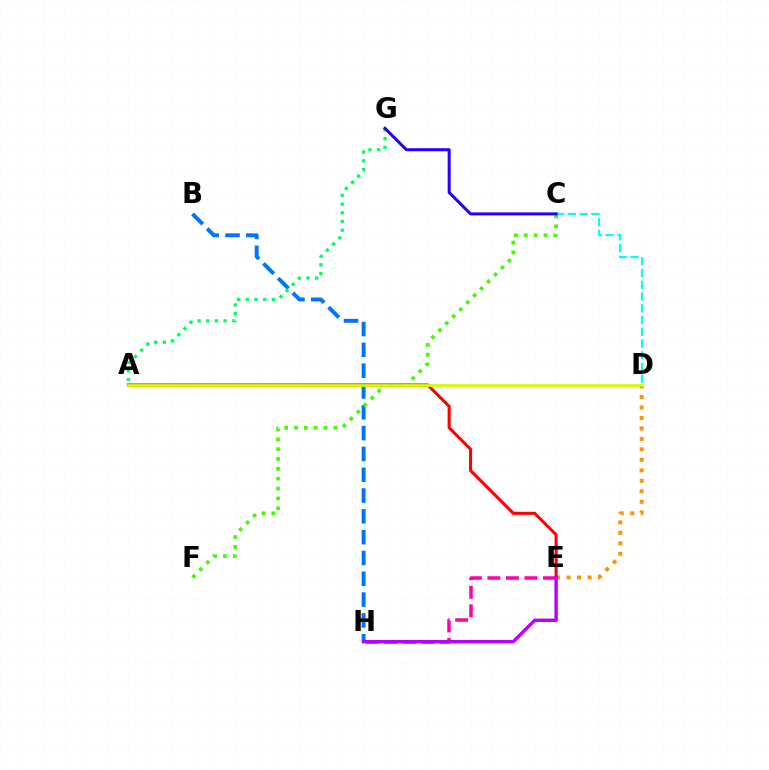{('D', 'E'): [{'color': '#ff9400', 'line_style': 'dotted', 'thickness': 2.85}], ('A', 'E'): [{'color': '#ff0000', 'line_style': 'solid', 'thickness': 2.21}], ('B', 'H'): [{'color': '#0074ff', 'line_style': 'dashed', 'thickness': 2.83}], ('E', 'H'): [{'color': '#ff00ac', 'line_style': 'dashed', 'thickness': 2.52}, {'color': '#b900ff', 'line_style': 'solid', 'thickness': 2.44}], ('C', 'F'): [{'color': '#3dff00', 'line_style': 'dotted', 'thickness': 2.67}], ('C', 'D'): [{'color': '#00fff6', 'line_style': 'dashed', 'thickness': 1.6}], ('A', 'D'): [{'color': '#d1ff00', 'line_style': 'solid', 'thickness': 1.98}], ('A', 'G'): [{'color': '#00ff5c', 'line_style': 'dotted', 'thickness': 2.36}], ('C', 'G'): [{'color': '#2500ff', 'line_style': 'solid', 'thickness': 2.17}]}